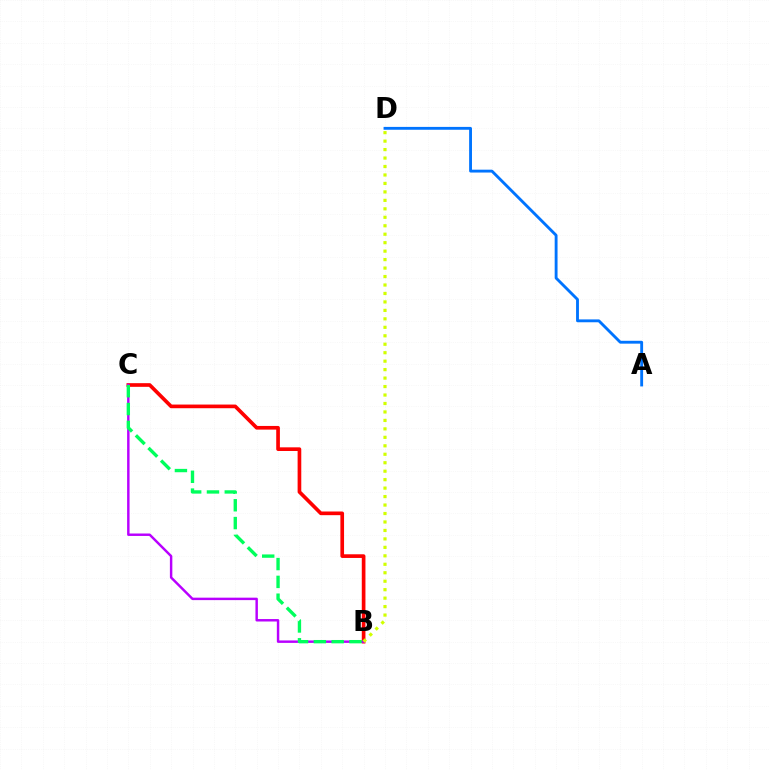{('A', 'D'): [{'color': '#0074ff', 'line_style': 'solid', 'thickness': 2.06}], ('B', 'C'): [{'color': '#ff0000', 'line_style': 'solid', 'thickness': 2.64}, {'color': '#b900ff', 'line_style': 'solid', 'thickness': 1.76}, {'color': '#00ff5c', 'line_style': 'dashed', 'thickness': 2.42}], ('B', 'D'): [{'color': '#d1ff00', 'line_style': 'dotted', 'thickness': 2.3}]}